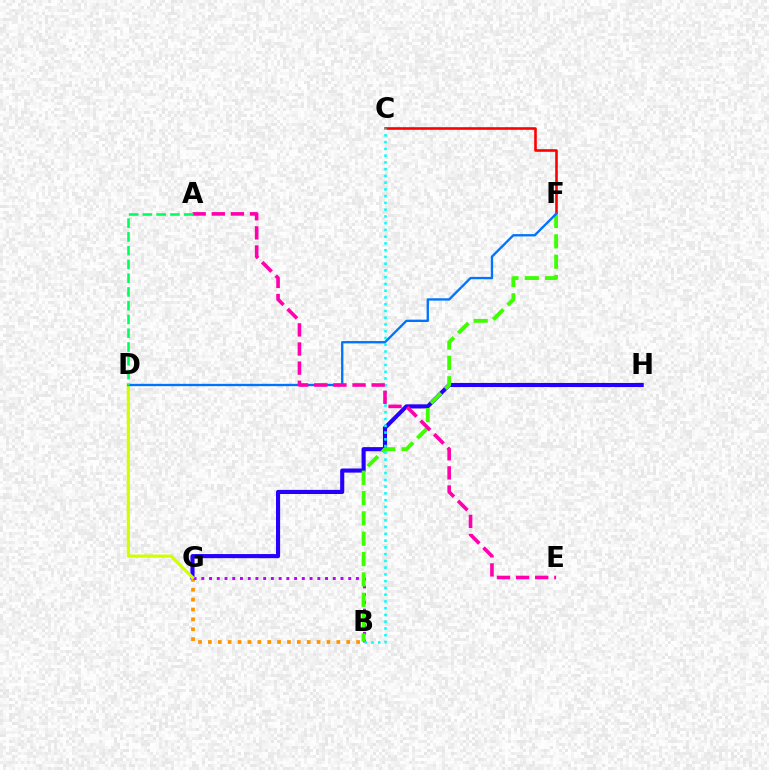{('C', 'F'): [{'color': '#ff0000', 'line_style': 'solid', 'thickness': 1.87}], ('G', 'H'): [{'color': '#2500ff', 'line_style': 'solid', 'thickness': 2.96}], ('B', 'G'): [{'color': '#ff9400', 'line_style': 'dotted', 'thickness': 2.68}, {'color': '#b900ff', 'line_style': 'dotted', 'thickness': 2.1}], ('B', 'F'): [{'color': '#3dff00', 'line_style': 'dashed', 'thickness': 2.76}], ('D', 'G'): [{'color': '#d1ff00', 'line_style': 'solid', 'thickness': 2.29}], ('B', 'C'): [{'color': '#00fff6', 'line_style': 'dotted', 'thickness': 1.84}], ('D', 'F'): [{'color': '#0074ff', 'line_style': 'solid', 'thickness': 1.68}], ('A', 'E'): [{'color': '#ff00ac', 'line_style': 'dashed', 'thickness': 2.6}], ('A', 'D'): [{'color': '#00ff5c', 'line_style': 'dashed', 'thickness': 1.87}]}